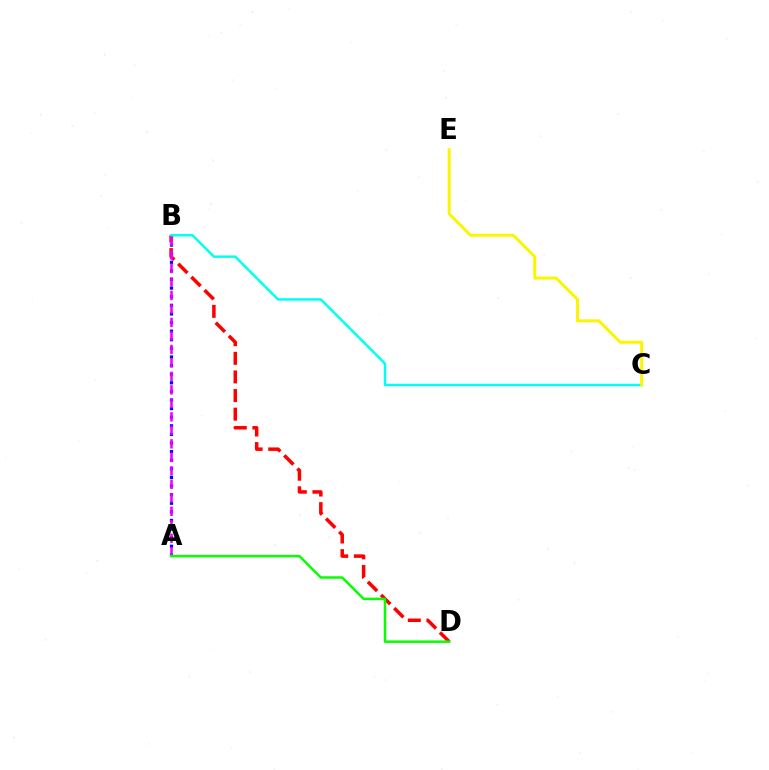{('A', 'B'): [{'color': '#0010ff', 'line_style': 'dotted', 'thickness': 2.34}, {'color': '#ee00ff', 'line_style': 'dashed', 'thickness': 1.83}], ('B', 'D'): [{'color': '#ff0000', 'line_style': 'dashed', 'thickness': 2.53}], ('B', 'C'): [{'color': '#00fff6', 'line_style': 'solid', 'thickness': 1.78}], ('C', 'E'): [{'color': '#fcf500', 'line_style': 'solid', 'thickness': 2.17}], ('A', 'D'): [{'color': '#08ff00', 'line_style': 'solid', 'thickness': 1.79}]}